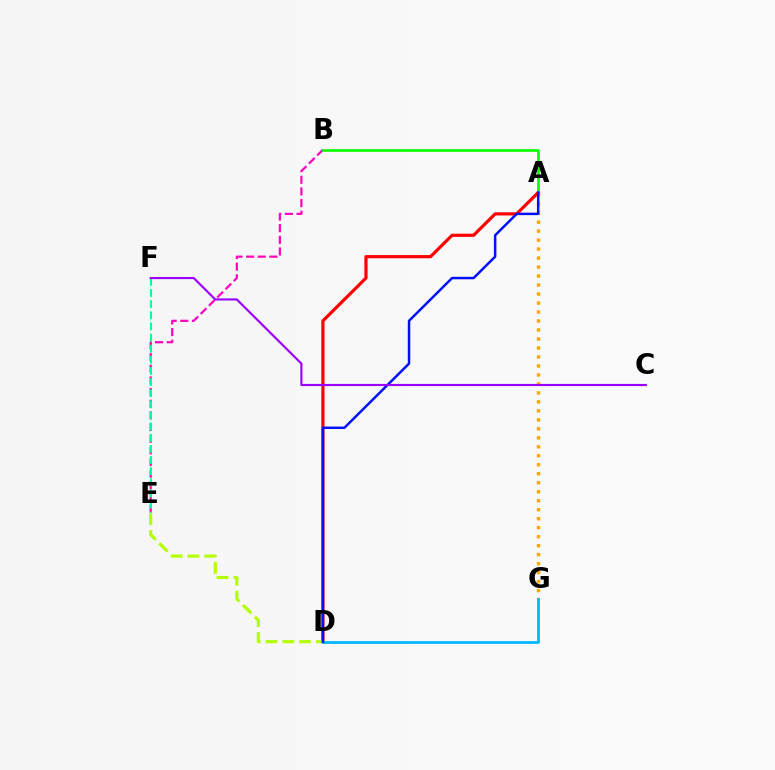{('A', 'G'): [{'color': '#ffa500', 'line_style': 'dotted', 'thickness': 2.44}], ('B', 'E'): [{'color': '#ff00bd', 'line_style': 'dashed', 'thickness': 1.58}], ('A', 'D'): [{'color': '#ff0000', 'line_style': 'solid', 'thickness': 2.29}, {'color': '#0010ff', 'line_style': 'solid', 'thickness': 1.78}], ('E', 'F'): [{'color': '#00ff9d', 'line_style': 'dashed', 'thickness': 1.51}], ('D', 'E'): [{'color': '#b3ff00', 'line_style': 'dashed', 'thickness': 2.28}], ('A', 'B'): [{'color': '#08ff00', 'line_style': 'solid', 'thickness': 1.91}], ('D', 'G'): [{'color': '#00b5ff', 'line_style': 'solid', 'thickness': 1.97}], ('C', 'F'): [{'color': '#9b00ff', 'line_style': 'solid', 'thickness': 1.54}]}